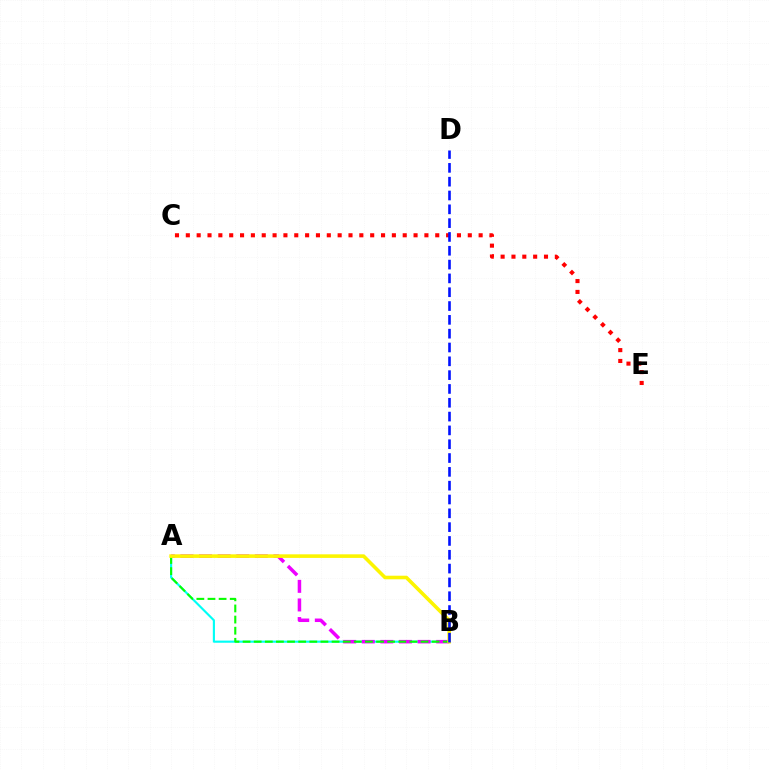{('A', 'B'): [{'color': '#00fff6', 'line_style': 'solid', 'thickness': 1.54}, {'color': '#ee00ff', 'line_style': 'dashed', 'thickness': 2.53}, {'color': '#08ff00', 'line_style': 'dashed', 'thickness': 1.51}, {'color': '#fcf500', 'line_style': 'solid', 'thickness': 2.58}], ('C', 'E'): [{'color': '#ff0000', 'line_style': 'dotted', 'thickness': 2.95}], ('B', 'D'): [{'color': '#0010ff', 'line_style': 'dashed', 'thickness': 1.88}]}